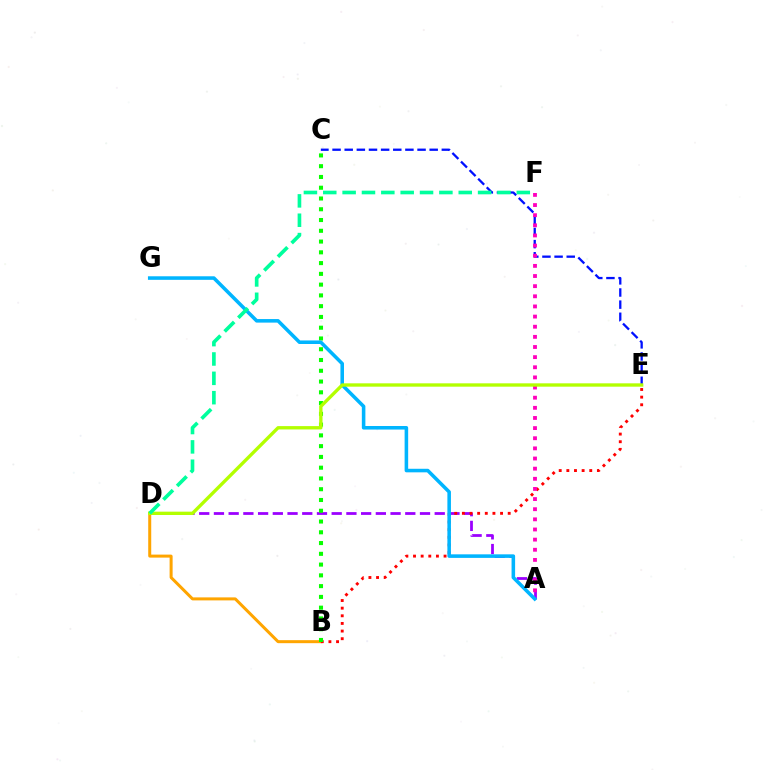{('A', 'D'): [{'color': '#9b00ff', 'line_style': 'dashed', 'thickness': 2.0}], ('B', 'D'): [{'color': '#ffa500', 'line_style': 'solid', 'thickness': 2.17}], ('C', 'E'): [{'color': '#0010ff', 'line_style': 'dashed', 'thickness': 1.65}], ('B', 'E'): [{'color': '#ff0000', 'line_style': 'dotted', 'thickness': 2.07}], ('B', 'C'): [{'color': '#08ff00', 'line_style': 'dotted', 'thickness': 2.93}], ('A', 'F'): [{'color': '#ff00bd', 'line_style': 'dotted', 'thickness': 2.75}], ('A', 'G'): [{'color': '#00b5ff', 'line_style': 'solid', 'thickness': 2.56}], ('D', 'E'): [{'color': '#b3ff00', 'line_style': 'solid', 'thickness': 2.41}], ('D', 'F'): [{'color': '#00ff9d', 'line_style': 'dashed', 'thickness': 2.63}]}